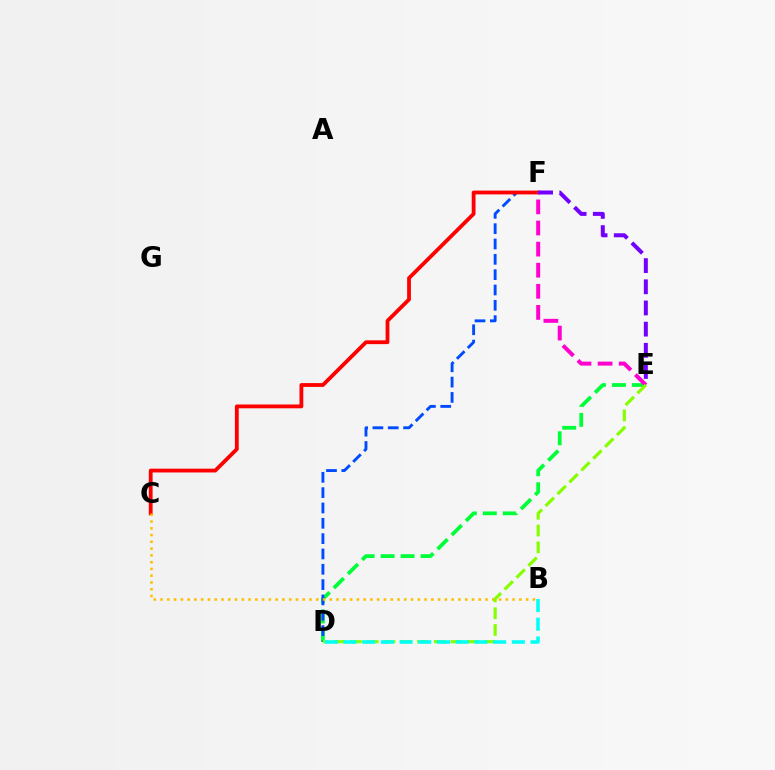{('D', 'E'): [{'color': '#00ff39', 'line_style': 'dashed', 'thickness': 2.71}, {'color': '#84ff00', 'line_style': 'dashed', 'thickness': 2.28}], ('D', 'F'): [{'color': '#004bff', 'line_style': 'dashed', 'thickness': 2.08}], ('C', 'F'): [{'color': '#ff0000', 'line_style': 'solid', 'thickness': 2.74}], ('E', 'F'): [{'color': '#ff00cf', 'line_style': 'dashed', 'thickness': 2.87}, {'color': '#7200ff', 'line_style': 'dashed', 'thickness': 2.88}], ('B', 'C'): [{'color': '#ffbd00', 'line_style': 'dotted', 'thickness': 1.84}], ('B', 'D'): [{'color': '#00fff6', 'line_style': 'dashed', 'thickness': 2.54}]}